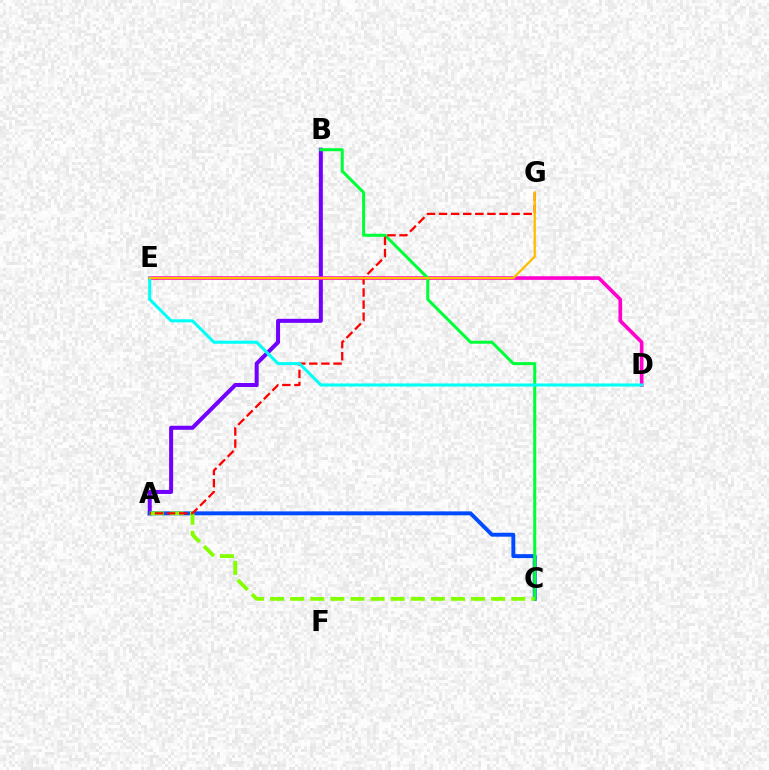{('A', 'B'): [{'color': '#7200ff', 'line_style': 'solid', 'thickness': 2.9}], ('A', 'C'): [{'color': '#004bff', 'line_style': 'solid', 'thickness': 2.81}, {'color': '#84ff00', 'line_style': 'dashed', 'thickness': 2.73}], ('D', 'E'): [{'color': '#ff00cf', 'line_style': 'solid', 'thickness': 2.63}, {'color': '#00fff6', 'line_style': 'solid', 'thickness': 2.2}], ('B', 'C'): [{'color': '#00ff39', 'line_style': 'solid', 'thickness': 2.17}], ('A', 'G'): [{'color': '#ff0000', 'line_style': 'dashed', 'thickness': 1.64}], ('E', 'G'): [{'color': '#ffbd00', 'line_style': 'solid', 'thickness': 1.66}]}